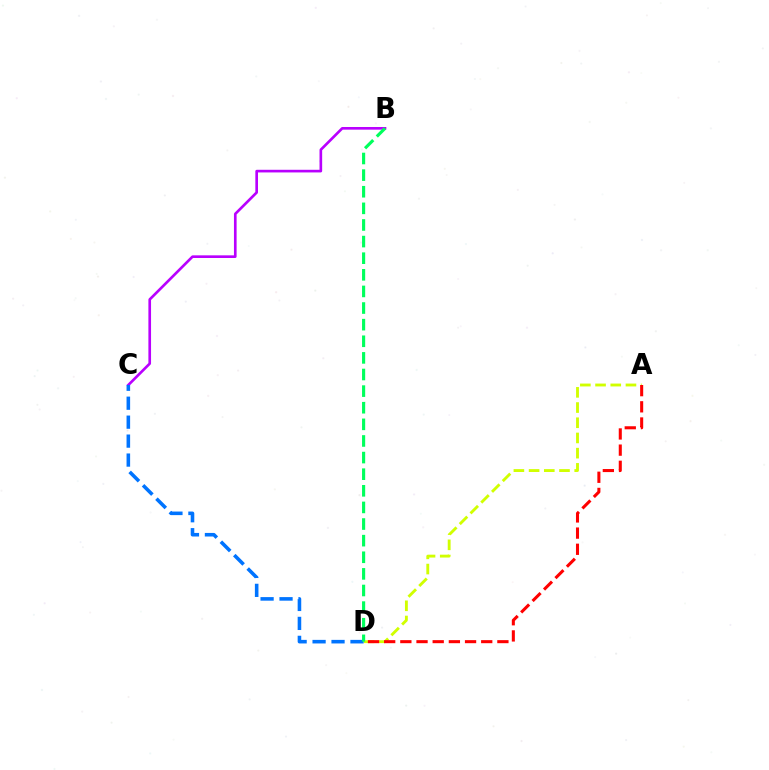{('A', 'D'): [{'color': '#d1ff00', 'line_style': 'dashed', 'thickness': 2.07}, {'color': '#ff0000', 'line_style': 'dashed', 'thickness': 2.2}], ('B', 'C'): [{'color': '#b900ff', 'line_style': 'solid', 'thickness': 1.91}], ('C', 'D'): [{'color': '#0074ff', 'line_style': 'dashed', 'thickness': 2.57}], ('B', 'D'): [{'color': '#00ff5c', 'line_style': 'dashed', 'thickness': 2.26}]}